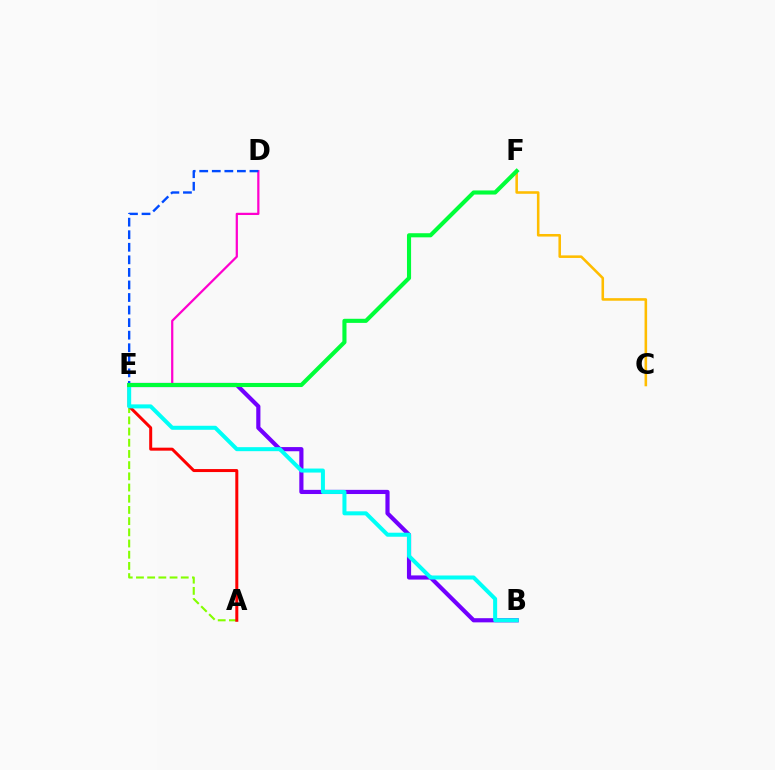{('A', 'E'): [{'color': '#84ff00', 'line_style': 'dashed', 'thickness': 1.52}, {'color': '#ff0000', 'line_style': 'solid', 'thickness': 2.16}], ('B', 'E'): [{'color': '#7200ff', 'line_style': 'solid', 'thickness': 3.0}, {'color': '#00fff6', 'line_style': 'solid', 'thickness': 2.89}], ('D', 'E'): [{'color': '#ff00cf', 'line_style': 'solid', 'thickness': 1.61}, {'color': '#004bff', 'line_style': 'dashed', 'thickness': 1.71}], ('C', 'F'): [{'color': '#ffbd00', 'line_style': 'solid', 'thickness': 1.85}], ('E', 'F'): [{'color': '#00ff39', 'line_style': 'solid', 'thickness': 2.96}]}